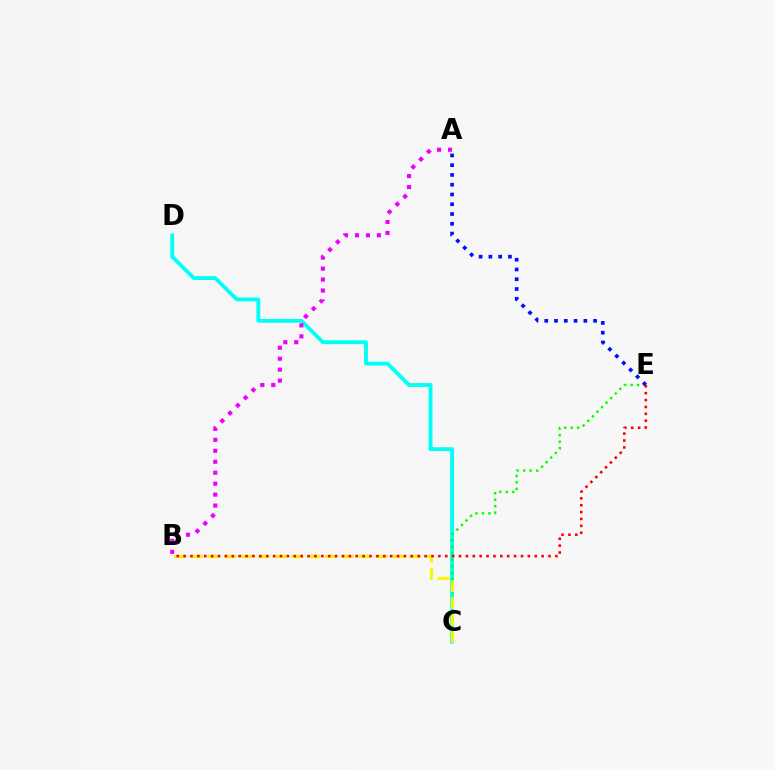{('C', 'D'): [{'color': '#00fff6', 'line_style': 'solid', 'thickness': 2.77}], ('C', 'E'): [{'color': '#08ff00', 'line_style': 'dotted', 'thickness': 1.76}], ('B', 'C'): [{'color': '#fcf500', 'line_style': 'dashed', 'thickness': 2.28}], ('A', 'E'): [{'color': '#0010ff', 'line_style': 'dotted', 'thickness': 2.65}], ('B', 'E'): [{'color': '#ff0000', 'line_style': 'dotted', 'thickness': 1.87}], ('A', 'B'): [{'color': '#ee00ff', 'line_style': 'dotted', 'thickness': 2.98}]}